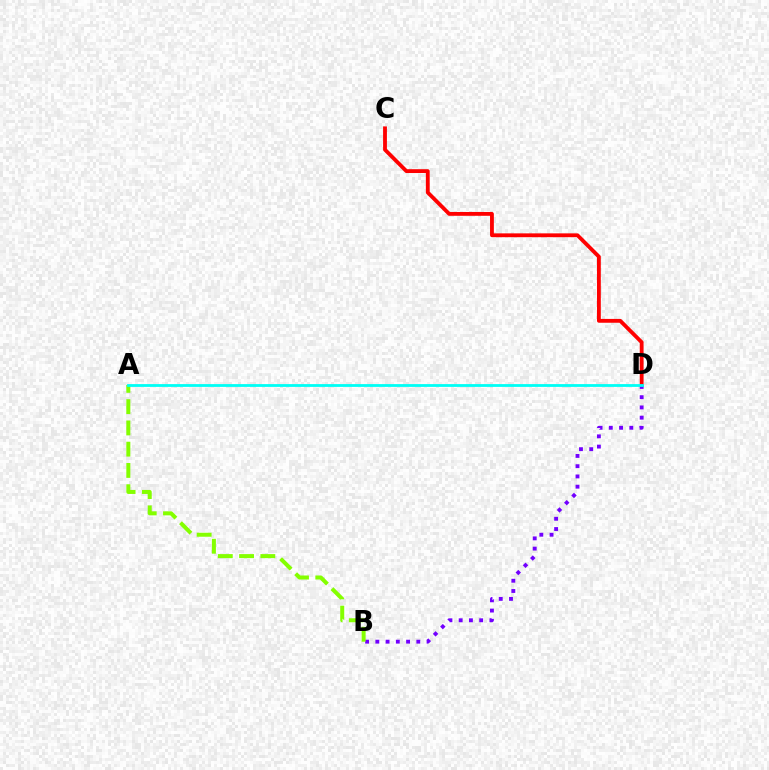{('C', 'D'): [{'color': '#ff0000', 'line_style': 'solid', 'thickness': 2.76}], ('B', 'D'): [{'color': '#7200ff', 'line_style': 'dotted', 'thickness': 2.78}], ('A', 'B'): [{'color': '#84ff00', 'line_style': 'dashed', 'thickness': 2.89}], ('A', 'D'): [{'color': '#00fff6', 'line_style': 'solid', 'thickness': 2.01}]}